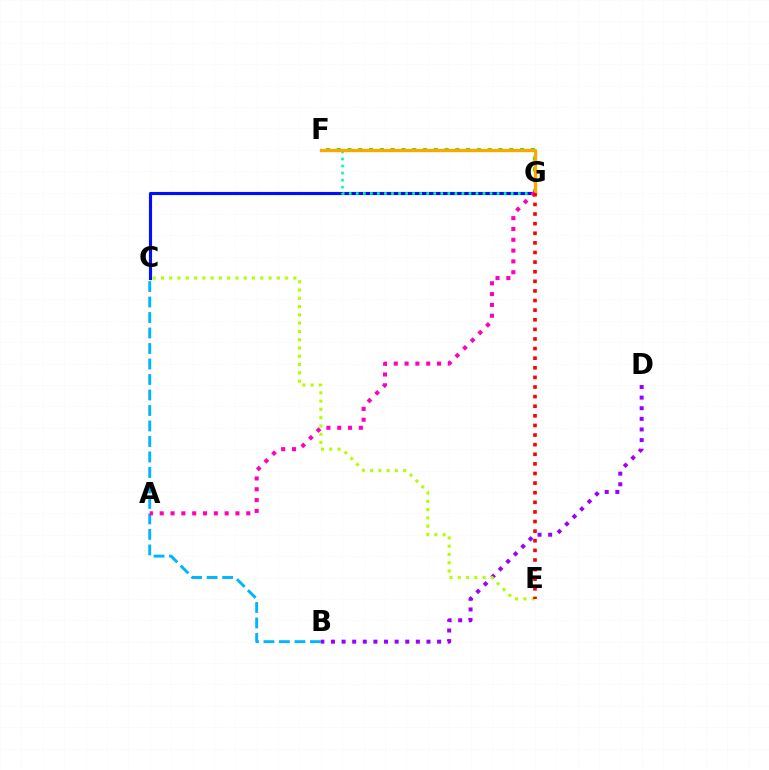{('C', 'G'): [{'color': '#0010ff', 'line_style': 'solid', 'thickness': 2.26}], ('F', 'G'): [{'color': '#08ff00', 'line_style': 'dotted', 'thickness': 2.93}, {'color': '#00ff9d', 'line_style': 'dotted', 'thickness': 1.91}, {'color': '#ffa500', 'line_style': 'solid', 'thickness': 2.38}], ('B', 'C'): [{'color': '#00b5ff', 'line_style': 'dashed', 'thickness': 2.1}], ('B', 'D'): [{'color': '#9b00ff', 'line_style': 'dotted', 'thickness': 2.88}], ('A', 'G'): [{'color': '#ff00bd', 'line_style': 'dotted', 'thickness': 2.94}], ('C', 'E'): [{'color': '#b3ff00', 'line_style': 'dotted', 'thickness': 2.25}], ('E', 'G'): [{'color': '#ff0000', 'line_style': 'dotted', 'thickness': 2.61}]}